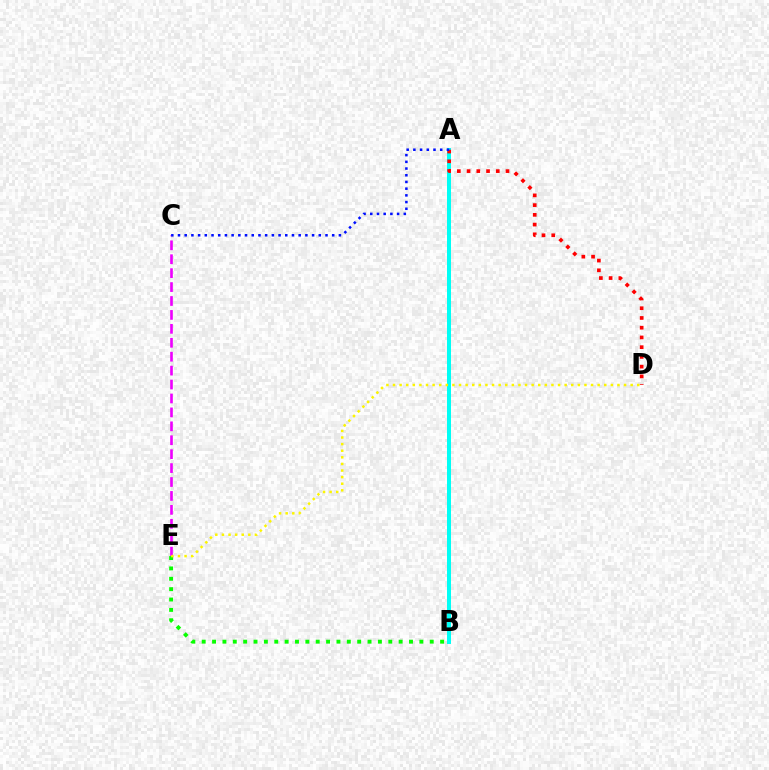{('C', 'E'): [{'color': '#ee00ff', 'line_style': 'dashed', 'thickness': 1.89}], ('B', 'E'): [{'color': '#08ff00', 'line_style': 'dotted', 'thickness': 2.82}], ('A', 'B'): [{'color': '#00fff6', 'line_style': 'solid', 'thickness': 2.87}], ('A', 'D'): [{'color': '#ff0000', 'line_style': 'dotted', 'thickness': 2.65}], ('A', 'C'): [{'color': '#0010ff', 'line_style': 'dotted', 'thickness': 1.82}], ('D', 'E'): [{'color': '#fcf500', 'line_style': 'dotted', 'thickness': 1.79}]}